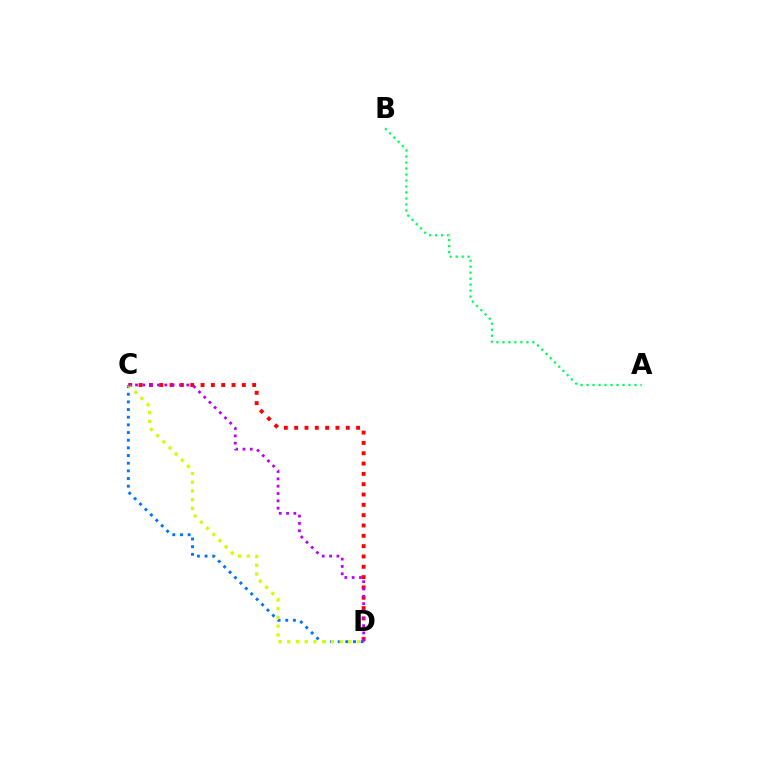{('C', 'D'): [{'color': '#ff0000', 'line_style': 'dotted', 'thickness': 2.8}, {'color': '#0074ff', 'line_style': 'dotted', 'thickness': 2.08}, {'color': '#d1ff00', 'line_style': 'dotted', 'thickness': 2.37}, {'color': '#b900ff', 'line_style': 'dotted', 'thickness': 1.99}], ('A', 'B'): [{'color': '#00ff5c', 'line_style': 'dotted', 'thickness': 1.63}]}